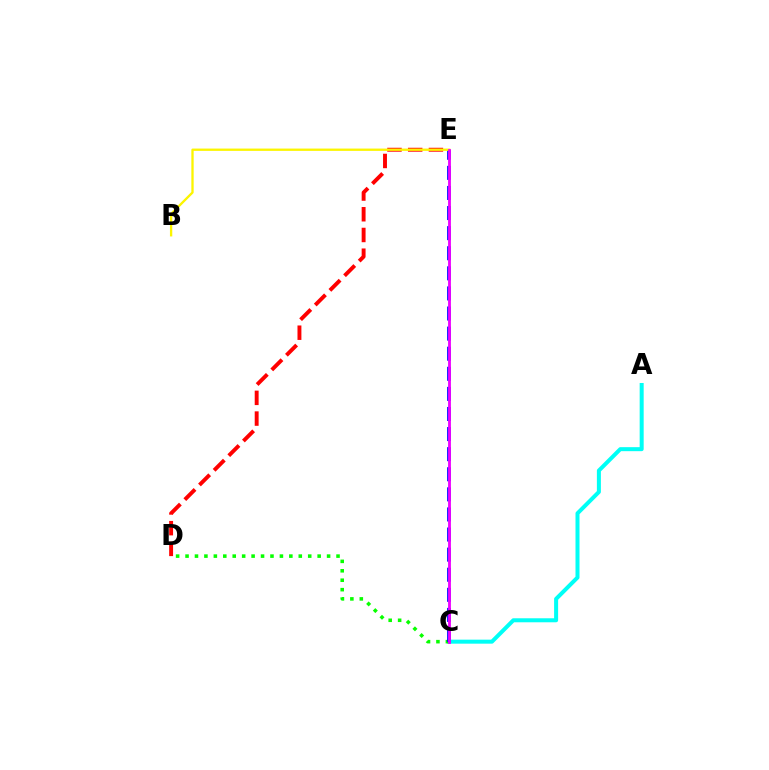{('A', 'C'): [{'color': '#00fff6', 'line_style': 'solid', 'thickness': 2.89}], ('D', 'E'): [{'color': '#ff0000', 'line_style': 'dashed', 'thickness': 2.81}], ('C', 'D'): [{'color': '#08ff00', 'line_style': 'dotted', 'thickness': 2.56}], ('C', 'E'): [{'color': '#0010ff', 'line_style': 'dashed', 'thickness': 2.73}, {'color': '#ee00ff', 'line_style': 'solid', 'thickness': 2.04}], ('B', 'E'): [{'color': '#fcf500', 'line_style': 'solid', 'thickness': 1.67}]}